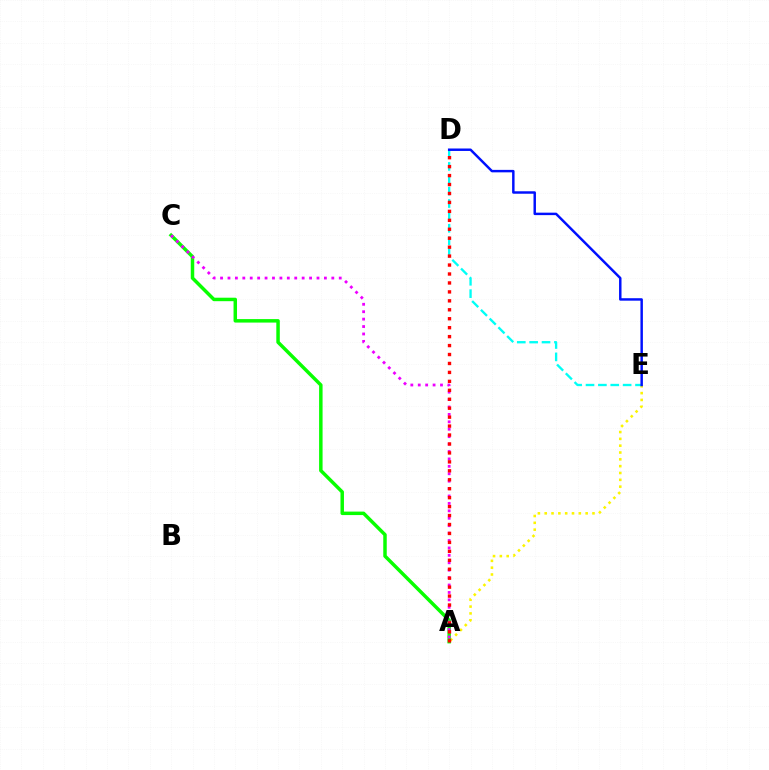{('A', 'E'): [{'color': '#fcf500', 'line_style': 'dotted', 'thickness': 1.85}], ('D', 'E'): [{'color': '#00fff6', 'line_style': 'dashed', 'thickness': 1.68}, {'color': '#0010ff', 'line_style': 'solid', 'thickness': 1.77}], ('A', 'C'): [{'color': '#08ff00', 'line_style': 'solid', 'thickness': 2.5}, {'color': '#ee00ff', 'line_style': 'dotted', 'thickness': 2.02}], ('A', 'D'): [{'color': '#ff0000', 'line_style': 'dotted', 'thickness': 2.43}]}